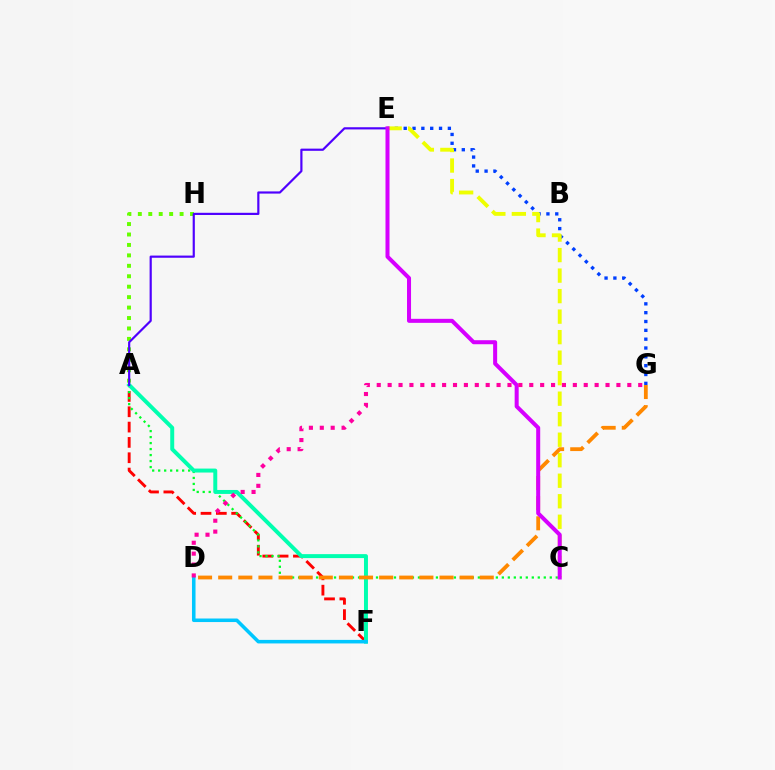{('A', 'F'): [{'color': '#ff0000', 'line_style': 'dashed', 'thickness': 2.08}, {'color': '#00ffaf', 'line_style': 'solid', 'thickness': 2.85}], ('E', 'G'): [{'color': '#003fff', 'line_style': 'dotted', 'thickness': 2.4}], ('A', 'C'): [{'color': '#00ff27', 'line_style': 'dotted', 'thickness': 1.63}], ('A', 'H'): [{'color': '#66ff00', 'line_style': 'dotted', 'thickness': 2.84}], ('C', 'E'): [{'color': '#eeff00', 'line_style': 'dashed', 'thickness': 2.79}, {'color': '#d600ff', 'line_style': 'solid', 'thickness': 2.89}], ('A', 'E'): [{'color': '#4f00ff', 'line_style': 'solid', 'thickness': 1.57}], ('D', 'G'): [{'color': '#ff8800', 'line_style': 'dashed', 'thickness': 2.73}, {'color': '#ff00a0', 'line_style': 'dotted', 'thickness': 2.96}], ('D', 'F'): [{'color': '#00c7ff', 'line_style': 'solid', 'thickness': 2.55}]}